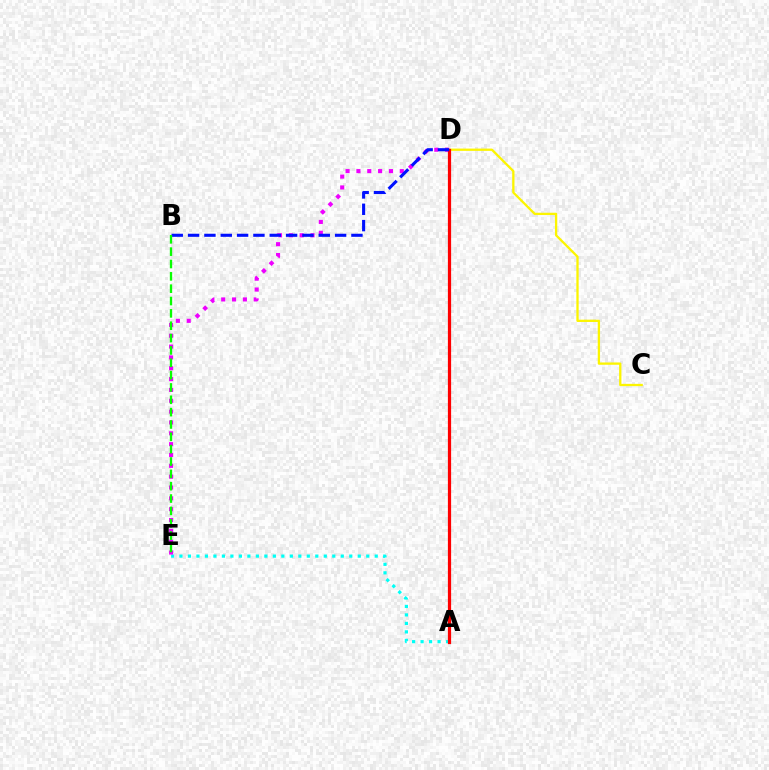{('C', 'D'): [{'color': '#fcf500', 'line_style': 'solid', 'thickness': 1.65}], ('A', 'E'): [{'color': '#00fff6', 'line_style': 'dotted', 'thickness': 2.31}], ('D', 'E'): [{'color': '#ee00ff', 'line_style': 'dotted', 'thickness': 2.95}], ('A', 'D'): [{'color': '#ff0000', 'line_style': 'solid', 'thickness': 2.32}], ('B', 'D'): [{'color': '#0010ff', 'line_style': 'dashed', 'thickness': 2.22}], ('B', 'E'): [{'color': '#08ff00', 'line_style': 'dashed', 'thickness': 1.68}]}